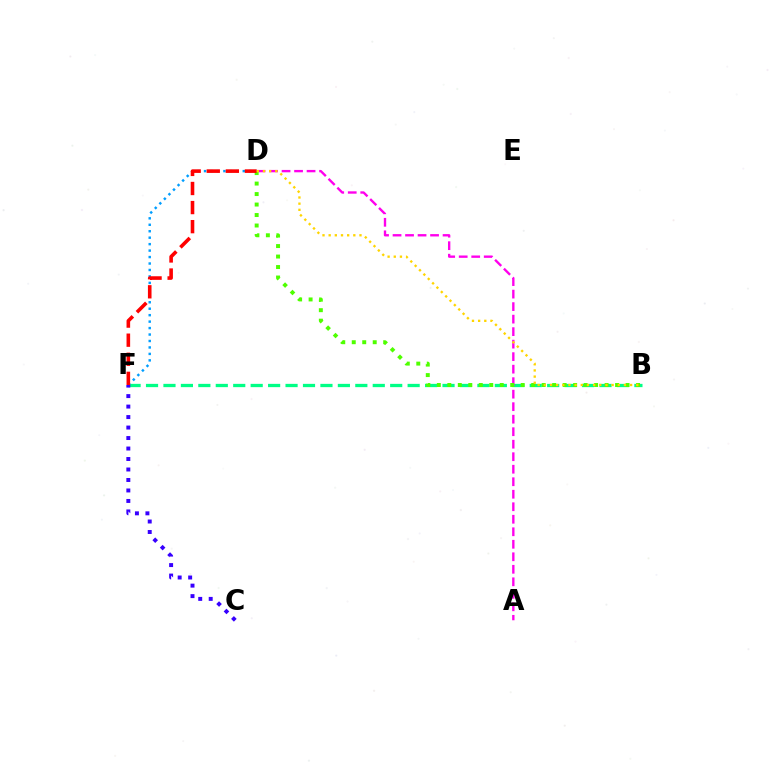{('B', 'F'): [{'color': '#00ff86', 'line_style': 'dashed', 'thickness': 2.37}], ('A', 'D'): [{'color': '#ff00ed', 'line_style': 'dashed', 'thickness': 1.7}], ('D', 'F'): [{'color': '#009eff', 'line_style': 'dotted', 'thickness': 1.75}, {'color': '#ff0000', 'line_style': 'dashed', 'thickness': 2.59}], ('B', 'D'): [{'color': '#4fff00', 'line_style': 'dotted', 'thickness': 2.85}, {'color': '#ffd500', 'line_style': 'dotted', 'thickness': 1.67}], ('C', 'F'): [{'color': '#3700ff', 'line_style': 'dotted', 'thickness': 2.85}]}